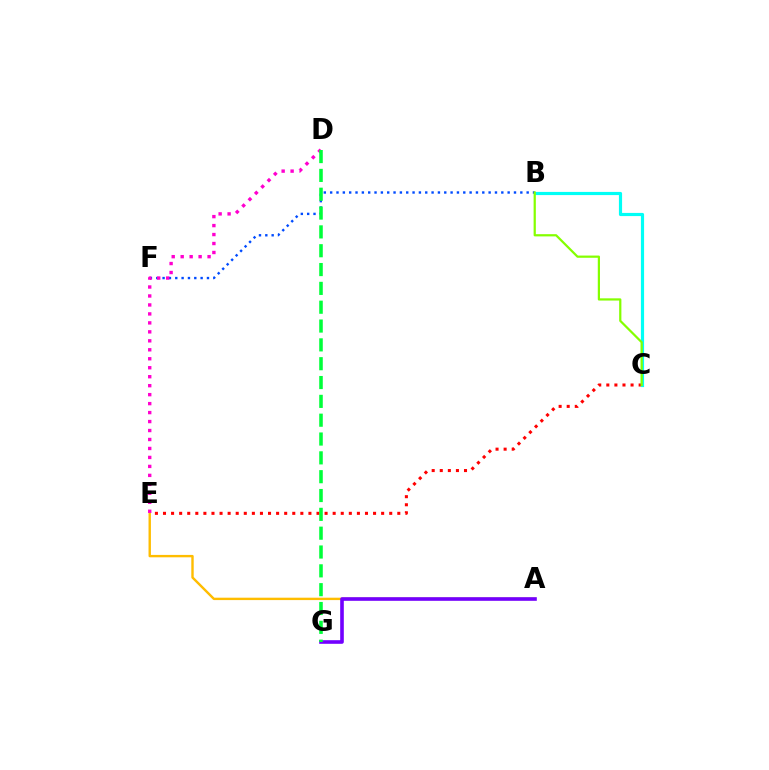{('C', 'E'): [{'color': '#ff0000', 'line_style': 'dotted', 'thickness': 2.2}], ('A', 'E'): [{'color': '#ffbd00', 'line_style': 'solid', 'thickness': 1.73}], ('A', 'G'): [{'color': '#7200ff', 'line_style': 'solid', 'thickness': 2.61}], ('B', 'C'): [{'color': '#00fff6', 'line_style': 'solid', 'thickness': 2.28}, {'color': '#84ff00', 'line_style': 'solid', 'thickness': 1.6}], ('B', 'F'): [{'color': '#004bff', 'line_style': 'dotted', 'thickness': 1.72}], ('D', 'E'): [{'color': '#ff00cf', 'line_style': 'dotted', 'thickness': 2.44}], ('D', 'G'): [{'color': '#00ff39', 'line_style': 'dashed', 'thickness': 2.56}]}